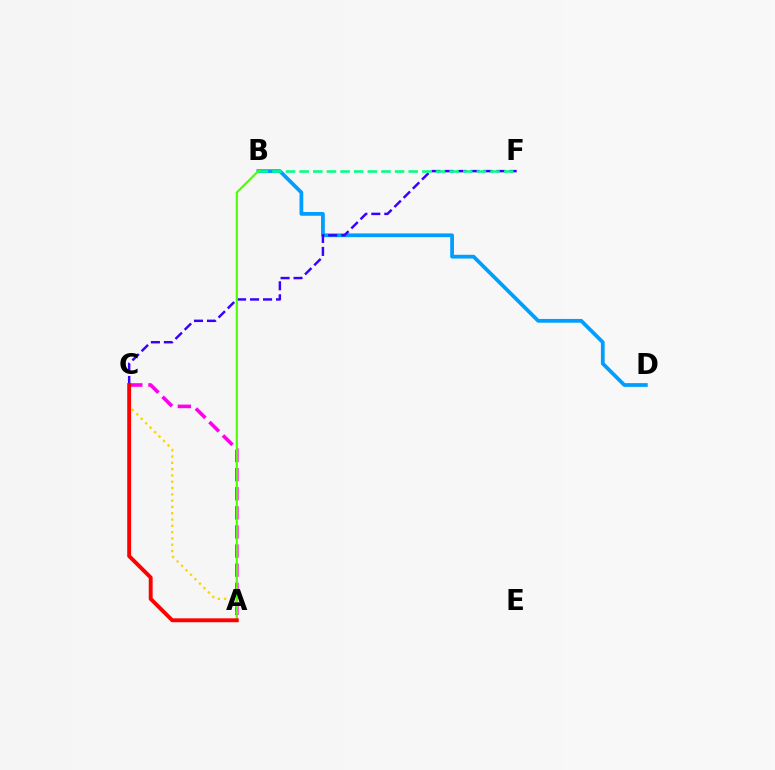{('B', 'D'): [{'color': '#009eff', 'line_style': 'solid', 'thickness': 2.71}], ('A', 'C'): [{'color': '#ff00ed', 'line_style': 'dashed', 'thickness': 2.6}, {'color': '#ffd500', 'line_style': 'dotted', 'thickness': 1.71}, {'color': '#ff0000', 'line_style': 'solid', 'thickness': 2.8}], ('C', 'F'): [{'color': '#3700ff', 'line_style': 'dashed', 'thickness': 1.76}], ('B', 'F'): [{'color': '#00ff86', 'line_style': 'dashed', 'thickness': 1.85}], ('A', 'B'): [{'color': '#4fff00', 'line_style': 'solid', 'thickness': 1.56}]}